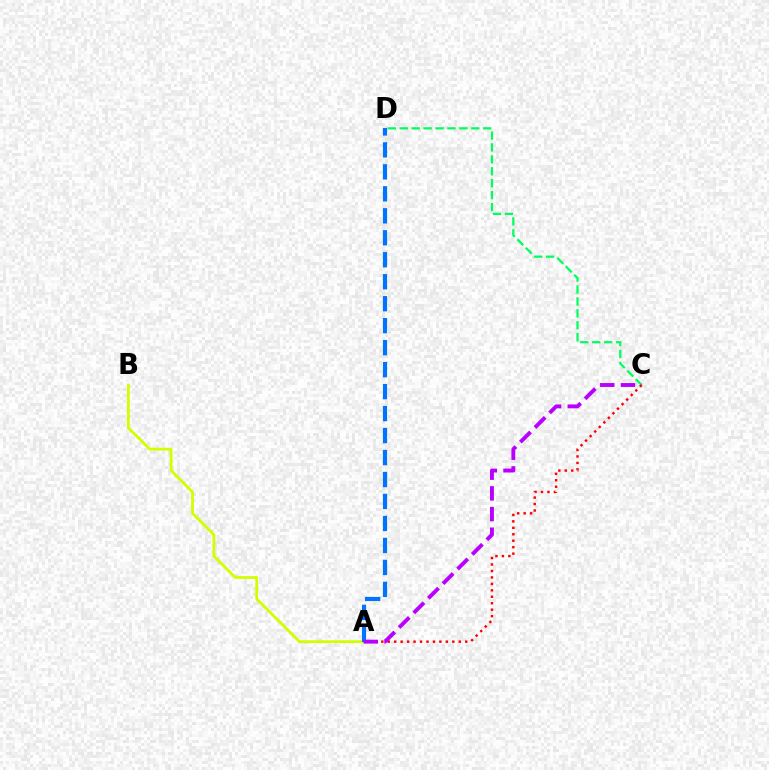{('C', 'D'): [{'color': '#00ff5c', 'line_style': 'dashed', 'thickness': 1.62}], ('A', 'C'): [{'color': '#ff0000', 'line_style': 'dotted', 'thickness': 1.75}, {'color': '#b900ff', 'line_style': 'dashed', 'thickness': 2.81}], ('A', 'B'): [{'color': '#d1ff00', 'line_style': 'solid', 'thickness': 2.01}], ('A', 'D'): [{'color': '#0074ff', 'line_style': 'dashed', 'thickness': 2.99}]}